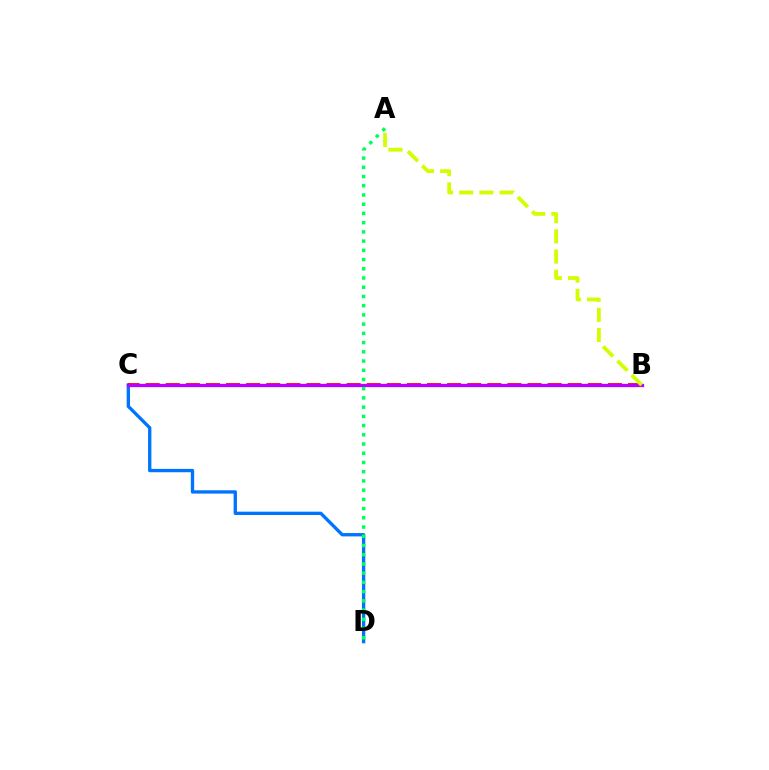{('C', 'D'): [{'color': '#0074ff', 'line_style': 'solid', 'thickness': 2.41}], ('B', 'C'): [{'color': '#ff0000', 'line_style': 'dashed', 'thickness': 2.73}, {'color': '#b900ff', 'line_style': 'solid', 'thickness': 2.36}], ('A', 'D'): [{'color': '#00ff5c', 'line_style': 'dotted', 'thickness': 2.51}], ('A', 'B'): [{'color': '#d1ff00', 'line_style': 'dashed', 'thickness': 2.75}]}